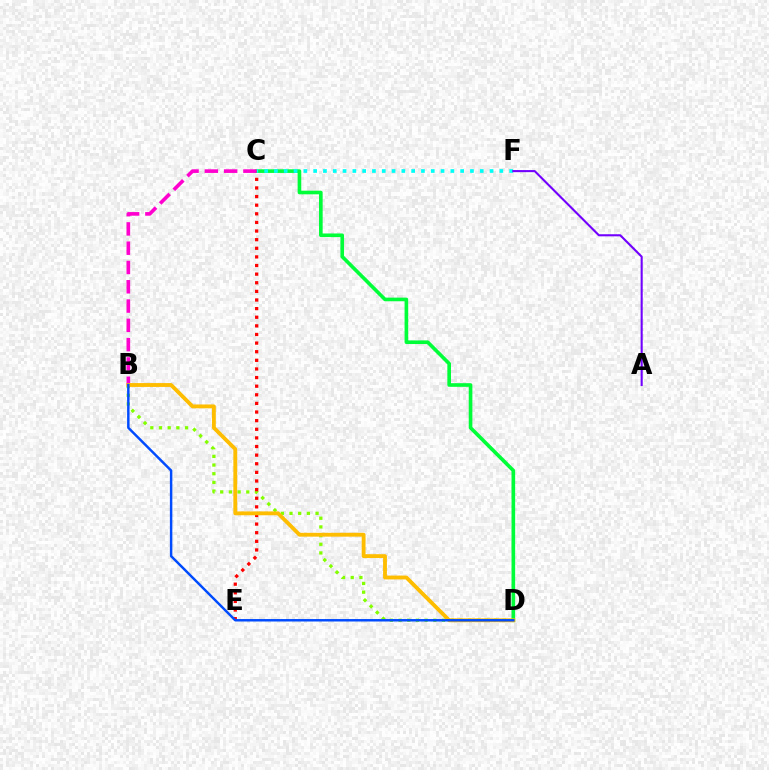{('B', 'D'): [{'color': '#84ff00', 'line_style': 'dotted', 'thickness': 2.36}, {'color': '#ffbd00', 'line_style': 'solid', 'thickness': 2.77}, {'color': '#004bff', 'line_style': 'solid', 'thickness': 1.77}], ('C', 'E'): [{'color': '#ff0000', 'line_style': 'dotted', 'thickness': 2.34}], ('C', 'D'): [{'color': '#00ff39', 'line_style': 'solid', 'thickness': 2.62}], ('B', 'C'): [{'color': '#ff00cf', 'line_style': 'dashed', 'thickness': 2.62}], ('C', 'F'): [{'color': '#00fff6', 'line_style': 'dotted', 'thickness': 2.66}], ('A', 'F'): [{'color': '#7200ff', 'line_style': 'solid', 'thickness': 1.51}]}